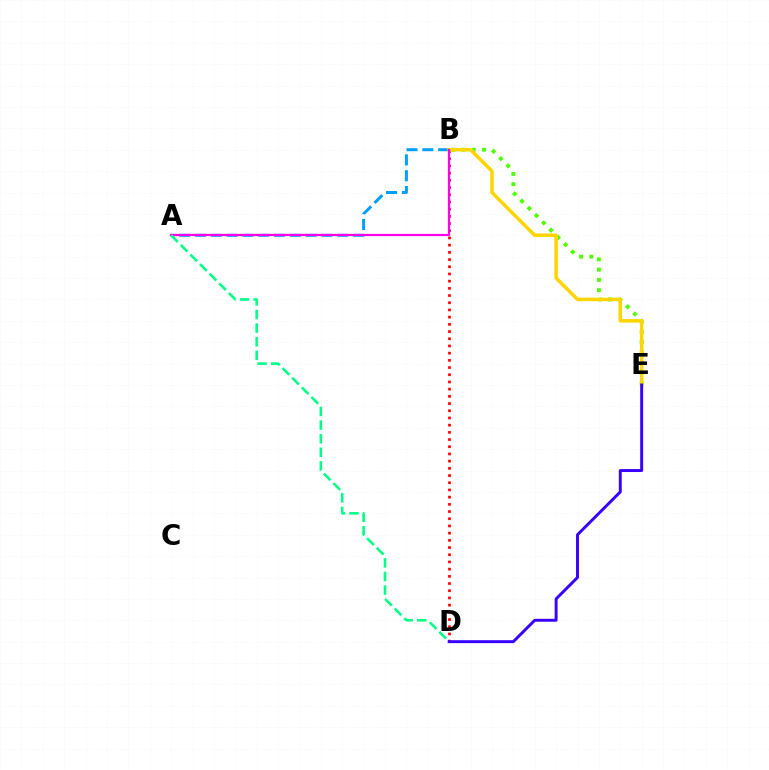{('B', 'E'): [{'color': '#4fff00', 'line_style': 'dotted', 'thickness': 2.79}, {'color': '#ffd500', 'line_style': 'solid', 'thickness': 2.52}], ('A', 'B'): [{'color': '#009eff', 'line_style': 'dashed', 'thickness': 2.15}, {'color': '#ff00ed', 'line_style': 'solid', 'thickness': 1.6}], ('B', 'D'): [{'color': '#ff0000', 'line_style': 'dotted', 'thickness': 1.96}], ('A', 'D'): [{'color': '#00ff86', 'line_style': 'dashed', 'thickness': 1.85}], ('D', 'E'): [{'color': '#3700ff', 'line_style': 'solid', 'thickness': 2.11}]}